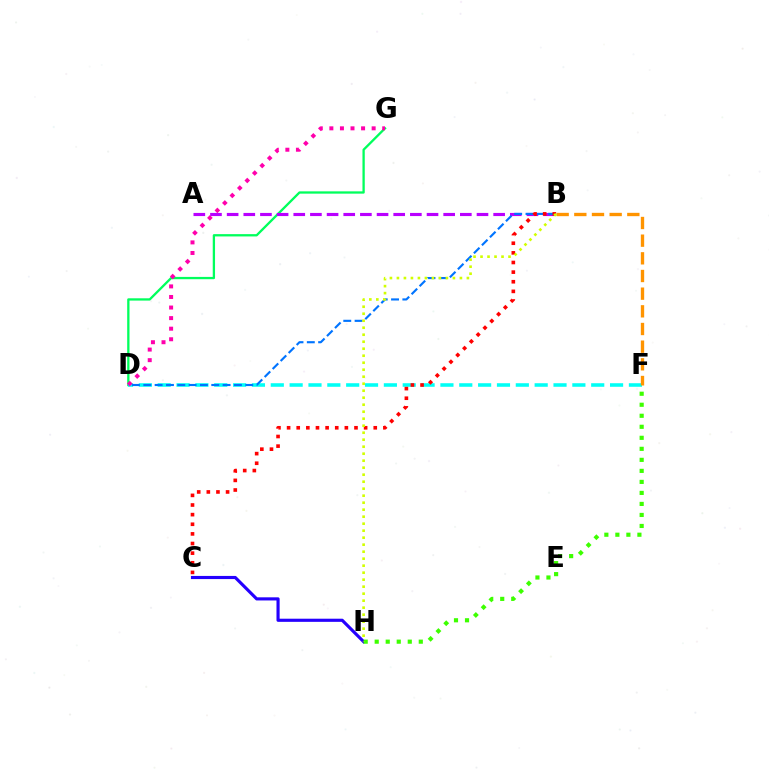{('D', 'G'): [{'color': '#00ff5c', 'line_style': 'solid', 'thickness': 1.66}, {'color': '#ff00ac', 'line_style': 'dotted', 'thickness': 2.87}], ('D', 'F'): [{'color': '#00fff6', 'line_style': 'dashed', 'thickness': 2.56}], ('A', 'B'): [{'color': '#b900ff', 'line_style': 'dashed', 'thickness': 2.26}], ('C', 'H'): [{'color': '#2500ff', 'line_style': 'solid', 'thickness': 2.26}], ('F', 'H'): [{'color': '#3dff00', 'line_style': 'dotted', 'thickness': 2.99}], ('B', 'F'): [{'color': '#ff9400', 'line_style': 'dashed', 'thickness': 2.4}], ('B', 'D'): [{'color': '#0074ff', 'line_style': 'dashed', 'thickness': 1.54}], ('B', 'C'): [{'color': '#ff0000', 'line_style': 'dotted', 'thickness': 2.62}], ('B', 'H'): [{'color': '#d1ff00', 'line_style': 'dotted', 'thickness': 1.9}]}